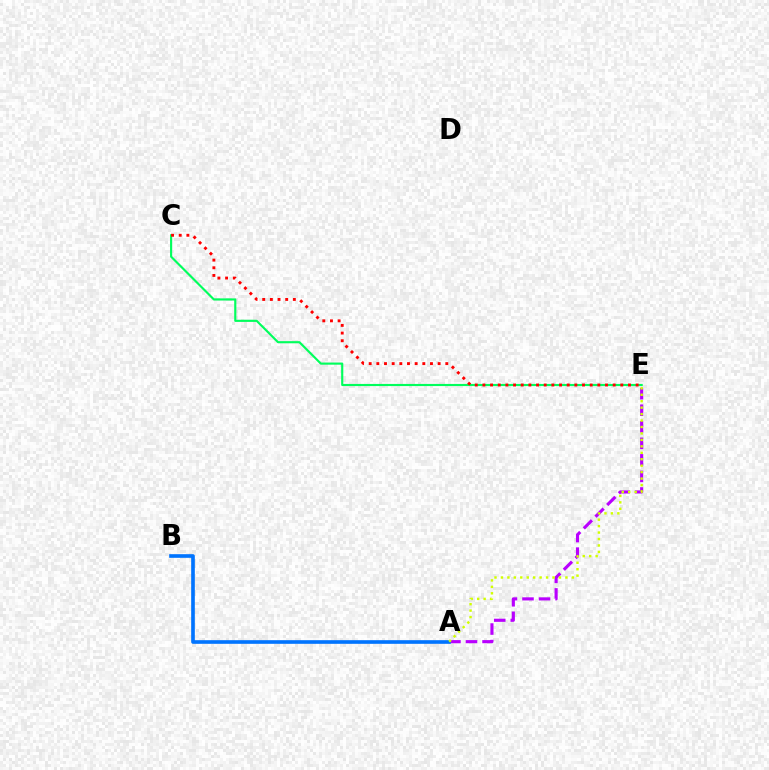{('A', 'E'): [{'color': '#b900ff', 'line_style': 'dashed', 'thickness': 2.25}, {'color': '#d1ff00', 'line_style': 'dotted', 'thickness': 1.75}], ('C', 'E'): [{'color': '#00ff5c', 'line_style': 'solid', 'thickness': 1.54}, {'color': '#ff0000', 'line_style': 'dotted', 'thickness': 2.08}], ('A', 'B'): [{'color': '#0074ff', 'line_style': 'solid', 'thickness': 2.62}]}